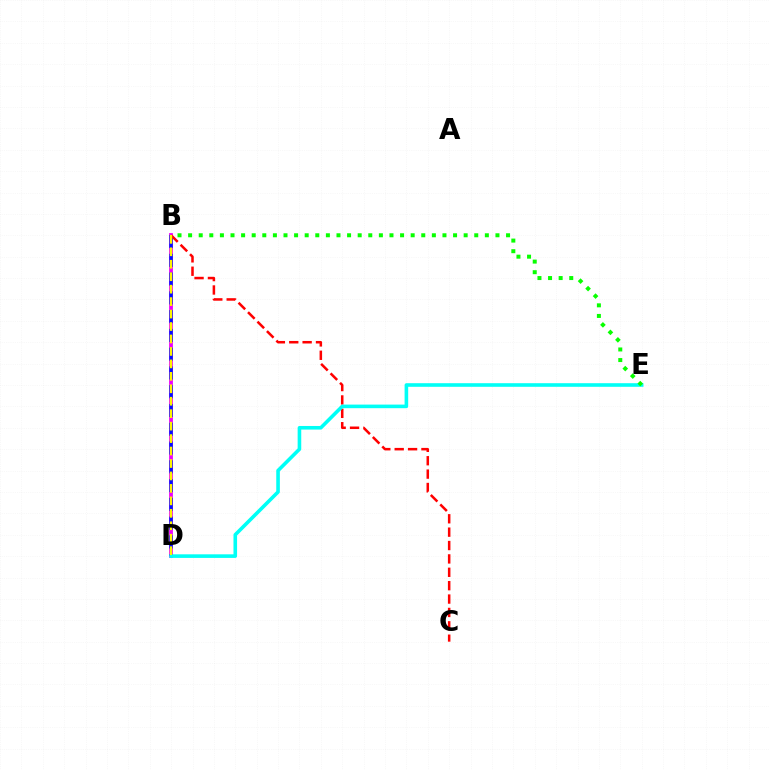{('B', 'D'): [{'color': '#ee00ff', 'line_style': 'solid', 'thickness': 2.73}, {'color': '#0010ff', 'line_style': 'dashed', 'thickness': 2.55}, {'color': '#fcf500', 'line_style': 'dashed', 'thickness': 1.69}], ('B', 'C'): [{'color': '#ff0000', 'line_style': 'dashed', 'thickness': 1.82}], ('D', 'E'): [{'color': '#00fff6', 'line_style': 'solid', 'thickness': 2.59}], ('B', 'E'): [{'color': '#08ff00', 'line_style': 'dotted', 'thickness': 2.88}]}